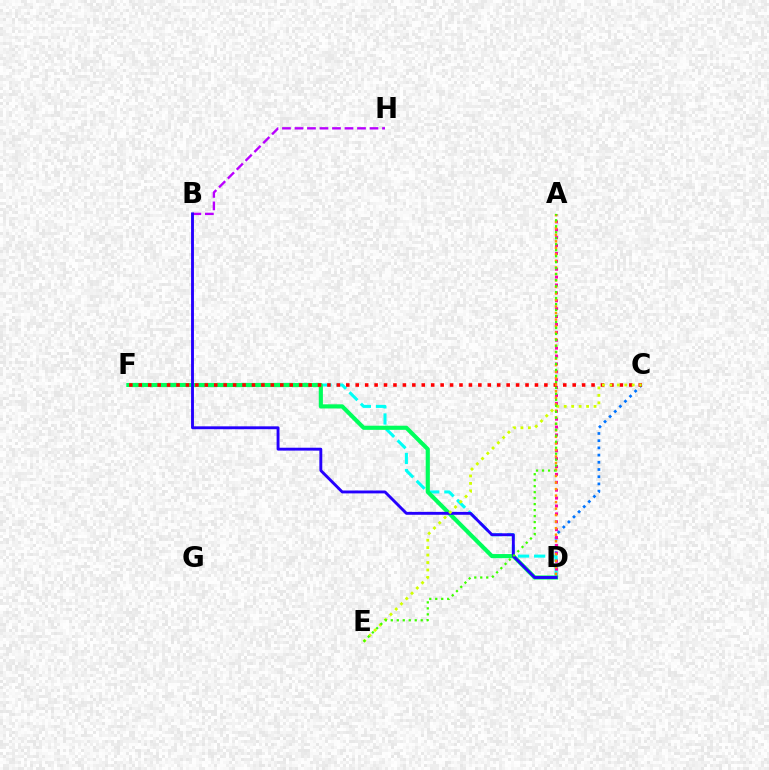{('C', 'D'): [{'color': '#0074ff', 'line_style': 'dotted', 'thickness': 1.96}], ('D', 'F'): [{'color': '#00fff6', 'line_style': 'dashed', 'thickness': 2.19}, {'color': '#00ff5c', 'line_style': 'solid', 'thickness': 2.97}], ('B', 'H'): [{'color': '#b900ff', 'line_style': 'dashed', 'thickness': 1.7}], ('A', 'D'): [{'color': '#ff00ac', 'line_style': 'dotted', 'thickness': 2.14}, {'color': '#ff9400', 'line_style': 'dotted', 'thickness': 1.77}], ('C', 'F'): [{'color': '#ff0000', 'line_style': 'dotted', 'thickness': 2.56}], ('B', 'D'): [{'color': '#2500ff', 'line_style': 'solid', 'thickness': 2.08}], ('C', 'E'): [{'color': '#d1ff00', 'line_style': 'dotted', 'thickness': 2.02}], ('A', 'E'): [{'color': '#3dff00', 'line_style': 'dotted', 'thickness': 1.63}]}